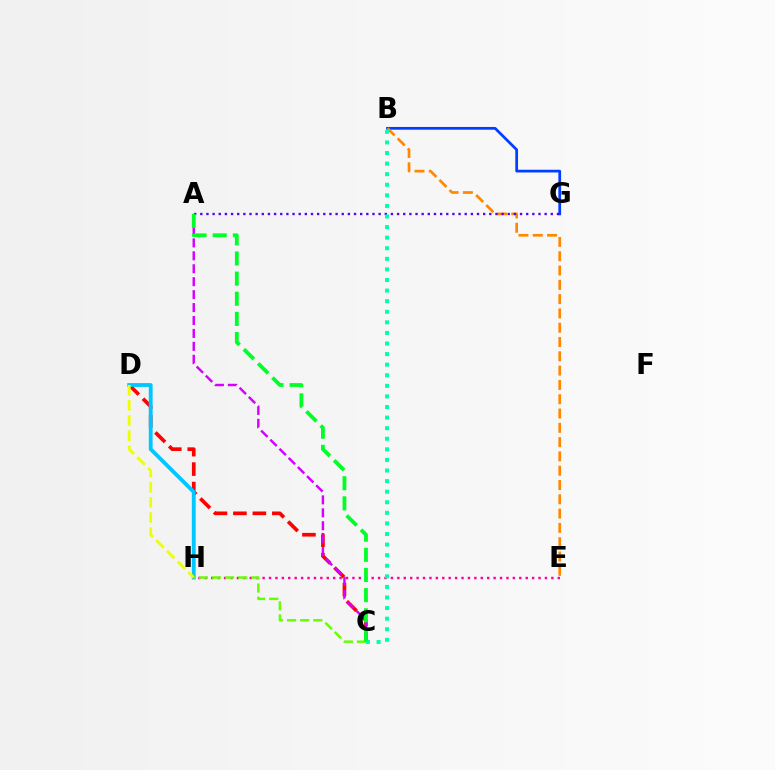{('C', 'D'): [{'color': '#ff0000', 'line_style': 'dashed', 'thickness': 2.64}], ('D', 'H'): [{'color': '#00c7ff', 'line_style': 'solid', 'thickness': 2.76}, {'color': '#eeff00', 'line_style': 'dashed', 'thickness': 2.06}], ('A', 'C'): [{'color': '#d600ff', 'line_style': 'dashed', 'thickness': 1.76}, {'color': '#00ff27', 'line_style': 'dashed', 'thickness': 2.74}], ('B', 'G'): [{'color': '#003fff', 'line_style': 'solid', 'thickness': 1.97}], ('E', 'H'): [{'color': '#ff00a0', 'line_style': 'dotted', 'thickness': 1.74}], ('B', 'E'): [{'color': '#ff8800', 'line_style': 'dashed', 'thickness': 1.94}], ('A', 'G'): [{'color': '#4f00ff', 'line_style': 'dotted', 'thickness': 1.67}], ('B', 'C'): [{'color': '#00ffaf', 'line_style': 'dotted', 'thickness': 2.88}], ('C', 'H'): [{'color': '#66ff00', 'line_style': 'dashed', 'thickness': 1.78}]}